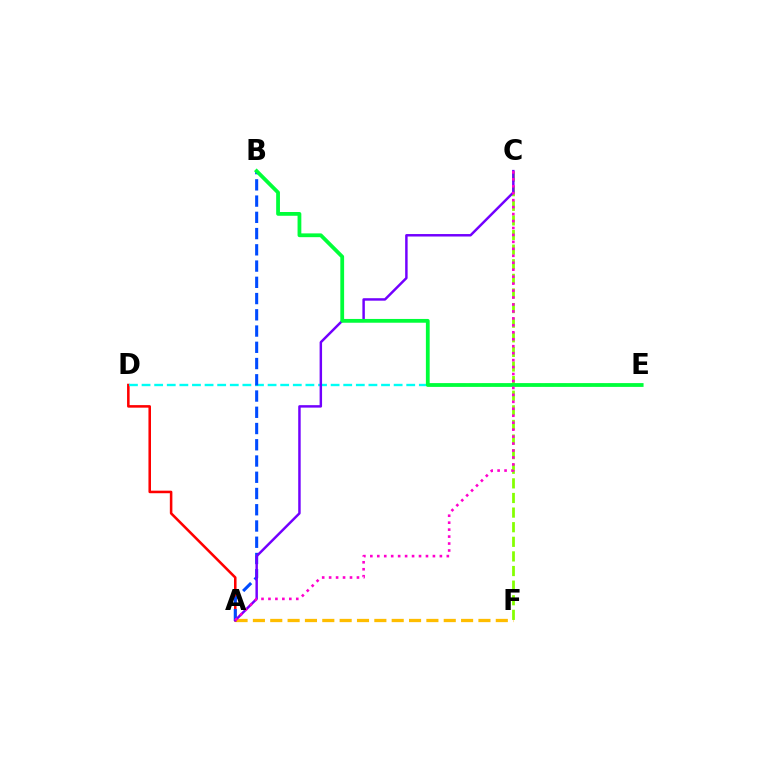{('A', 'F'): [{'color': '#ffbd00', 'line_style': 'dashed', 'thickness': 2.36}], ('A', 'D'): [{'color': '#ff0000', 'line_style': 'solid', 'thickness': 1.84}], ('D', 'E'): [{'color': '#00fff6', 'line_style': 'dashed', 'thickness': 1.71}], ('C', 'F'): [{'color': '#84ff00', 'line_style': 'dashed', 'thickness': 1.98}], ('A', 'B'): [{'color': '#004bff', 'line_style': 'dashed', 'thickness': 2.21}], ('A', 'C'): [{'color': '#7200ff', 'line_style': 'solid', 'thickness': 1.77}, {'color': '#ff00cf', 'line_style': 'dotted', 'thickness': 1.89}], ('B', 'E'): [{'color': '#00ff39', 'line_style': 'solid', 'thickness': 2.72}]}